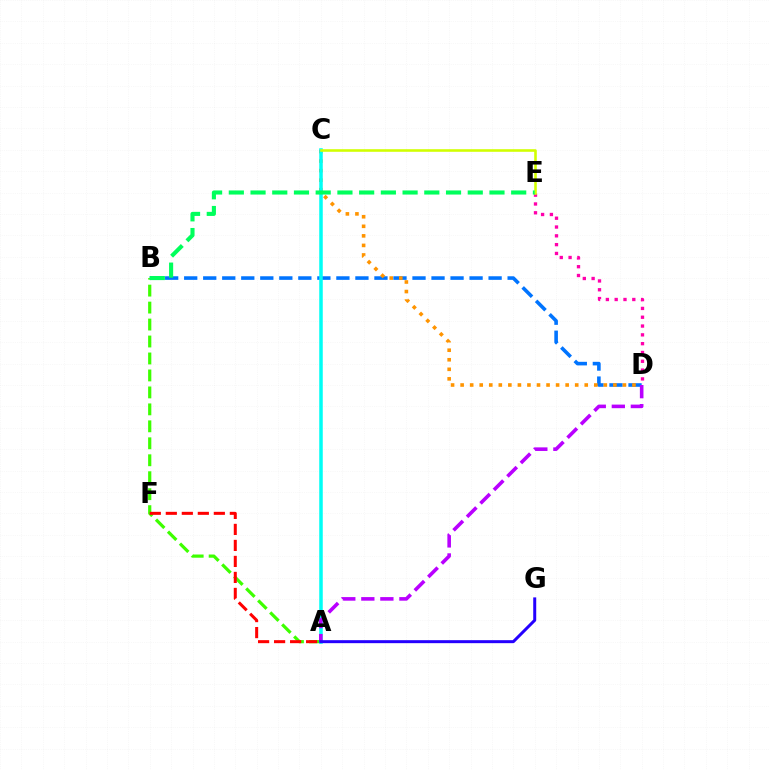{('B', 'D'): [{'color': '#0074ff', 'line_style': 'dashed', 'thickness': 2.58}], ('A', 'B'): [{'color': '#3dff00', 'line_style': 'dashed', 'thickness': 2.3}], ('C', 'D'): [{'color': '#ff9400', 'line_style': 'dotted', 'thickness': 2.59}], ('A', 'C'): [{'color': '#00fff6', 'line_style': 'solid', 'thickness': 2.53}], ('D', 'E'): [{'color': '#ff00ac', 'line_style': 'dotted', 'thickness': 2.39}], ('C', 'E'): [{'color': '#d1ff00', 'line_style': 'solid', 'thickness': 1.86}], ('A', 'F'): [{'color': '#ff0000', 'line_style': 'dashed', 'thickness': 2.17}], ('B', 'E'): [{'color': '#00ff5c', 'line_style': 'dashed', 'thickness': 2.95}], ('A', 'D'): [{'color': '#b900ff', 'line_style': 'dashed', 'thickness': 2.59}], ('A', 'G'): [{'color': '#2500ff', 'line_style': 'solid', 'thickness': 2.15}]}